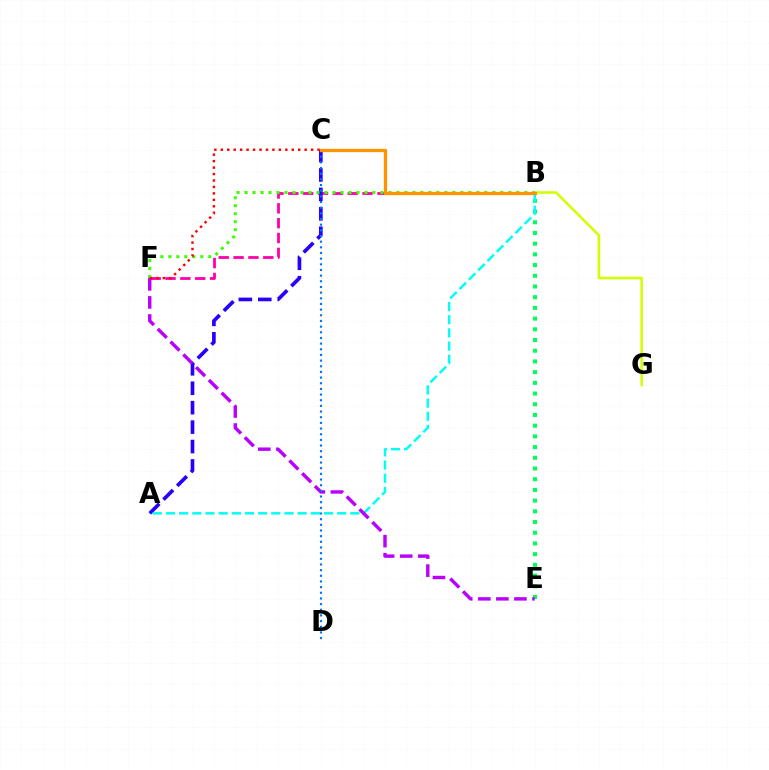{('B', 'F'): [{'color': '#ff00ac', 'line_style': 'dashed', 'thickness': 2.02}, {'color': '#3dff00', 'line_style': 'dotted', 'thickness': 2.17}], ('B', 'G'): [{'color': '#d1ff00', 'line_style': 'solid', 'thickness': 1.83}], ('B', 'E'): [{'color': '#00ff5c', 'line_style': 'dotted', 'thickness': 2.91}], ('A', 'C'): [{'color': '#2500ff', 'line_style': 'dashed', 'thickness': 2.64}], ('A', 'B'): [{'color': '#00fff6', 'line_style': 'dashed', 'thickness': 1.79}], ('E', 'F'): [{'color': '#b900ff', 'line_style': 'dashed', 'thickness': 2.45}], ('C', 'F'): [{'color': '#ff0000', 'line_style': 'dotted', 'thickness': 1.75}], ('C', 'D'): [{'color': '#0074ff', 'line_style': 'dotted', 'thickness': 1.54}], ('B', 'C'): [{'color': '#ff9400', 'line_style': 'solid', 'thickness': 2.35}]}